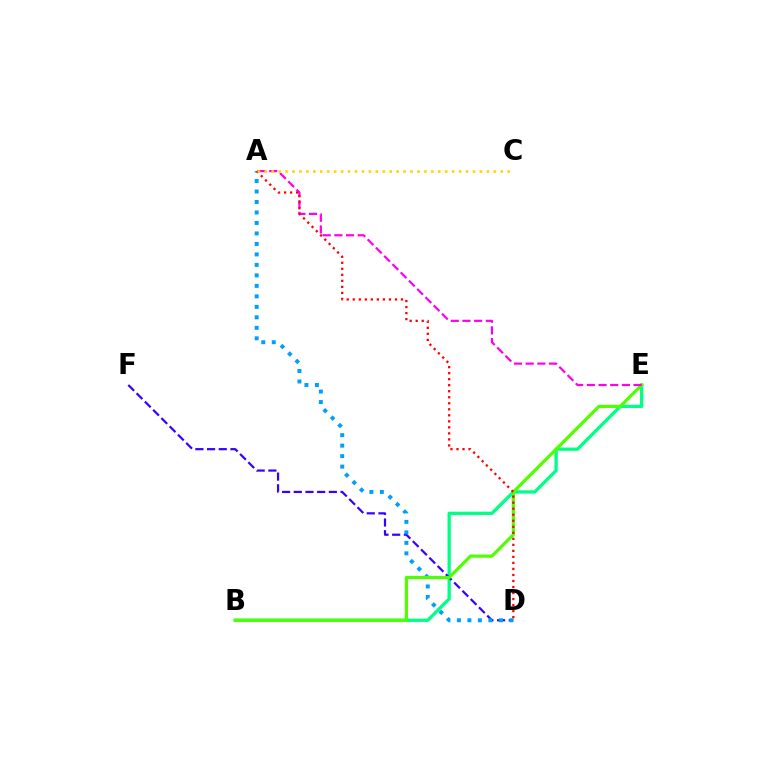{('B', 'E'): [{'color': '#00ff86', 'line_style': 'solid', 'thickness': 2.37}, {'color': '#4fff00', 'line_style': 'solid', 'thickness': 2.3}], ('D', 'F'): [{'color': '#3700ff', 'line_style': 'dashed', 'thickness': 1.59}], ('A', 'D'): [{'color': '#009eff', 'line_style': 'dotted', 'thickness': 2.85}, {'color': '#ff0000', 'line_style': 'dotted', 'thickness': 1.64}], ('A', 'E'): [{'color': '#ff00ed', 'line_style': 'dashed', 'thickness': 1.59}], ('A', 'C'): [{'color': '#ffd500', 'line_style': 'dotted', 'thickness': 1.89}]}